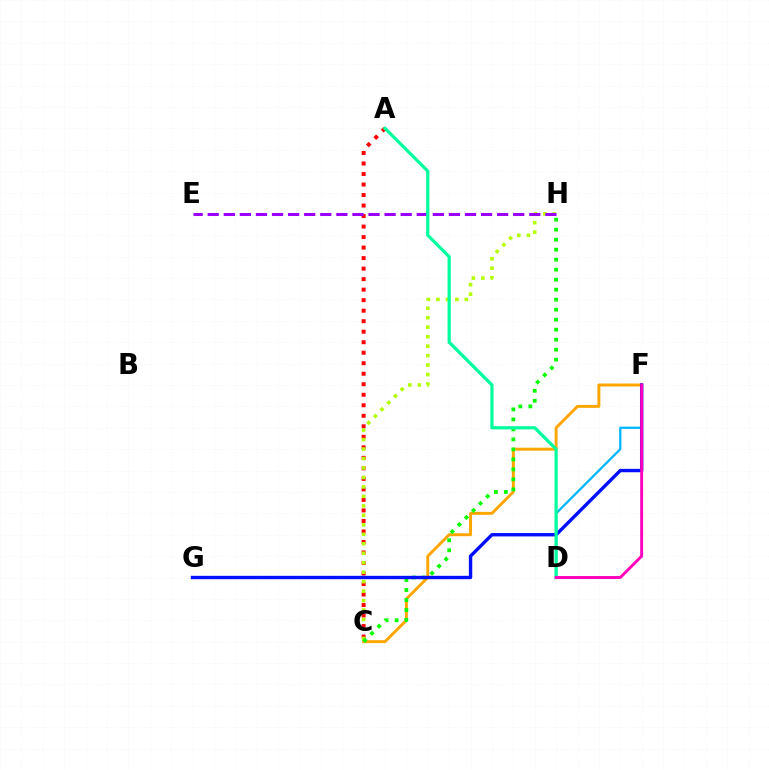{('A', 'C'): [{'color': '#ff0000', 'line_style': 'dotted', 'thickness': 2.86}], ('C', 'F'): [{'color': '#ffa500', 'line_style': 'solid', 'thickness': 2.11}], ('C', 'H'): [{'color': '#b3ff00', 'line_style': 'dotted', 'thickness': 2.57}, {'color': '#08ff00', 'line_style': 'dotted', 'thickness': 2.72}], ('D', 'F'): [{'color': '#00b5ff', 'line_style': 'solid', 'thickness': 1.63}, {'color': '#ff00bd', 'line_style': 'solid', 'thickness': 2.1}], ('F', 'G'): [{'color': '#0010ff', 'line_style': 'solid', 'thickness': 2.43}], ('E', 'H'): [{'color': '#9b00ff', 'line_style': 'dashed', 'thickness': 2.18}], ('A', 'D'): [{'color': '#00ff9d', 'line_style': 'solid', 'thickness': 2.32}]}